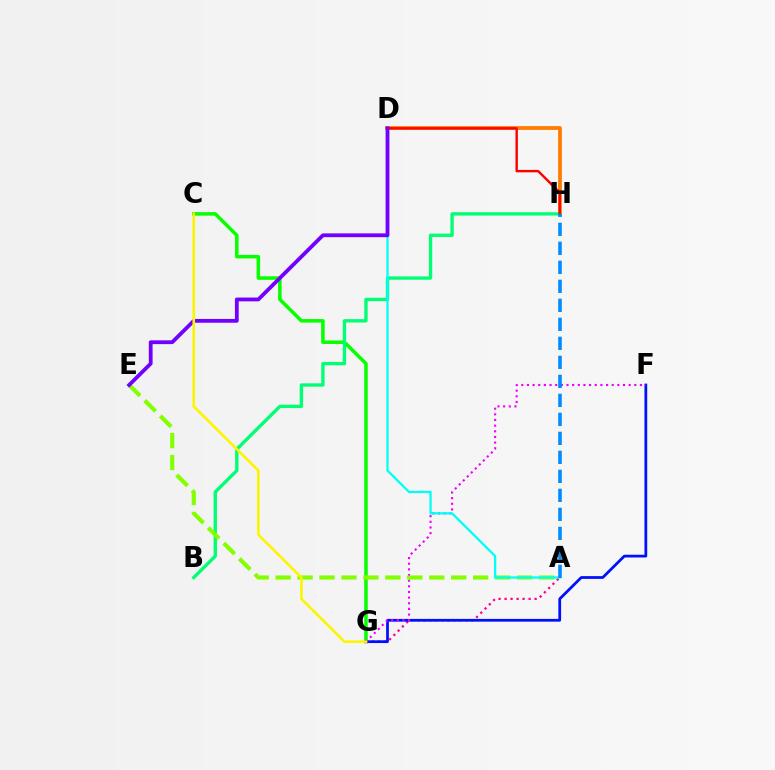{('C', 'G'): [{'color': '#08ff00', 'line_style': 'solid', 'thickness': 2.54}, {'color': '#fcf500', 'line_style': 'solid', 'thickness': 1.88}], ('A', 'G'): [{'color': '#ff0094', 'line_style': 'dotted', 'thickness': 1.63}], ('F', 'G'): [{'color': '#0010ff', 'line_style': 'solid', 'thickness': 1.99}, {'color': '#ee00ff', 'line_style': 'dotted', 'thickness': 1.54}], ('D', 'H'): [{'color': '#ff7c00', 'line_style': 'solid', 'thickness': 2.72}, {'color': '#ff0000', 'line_style': 'solid', 'thickness': 1.74}], ('B', 'H'): [{'color': '#00ff74', 'line_style': 'solid', 'thickness': 2.41}], ('A', 'E'): [{'color': '#84ff00', 'line_style': 'dashed', 'thickness': 2.98}], ('A', 'D'): [{'color': '#00fff6', 'line_style': 'solid', 'thickness': 1.64}], ('D', 'E'): [{'color': '#7200ff', 'line_style': 'solid', 'thickness': 2.74}], ('A', 'H'): [{'color': '#008cff', 'line_style': 'dashed', 'thickness': 2.58}]}